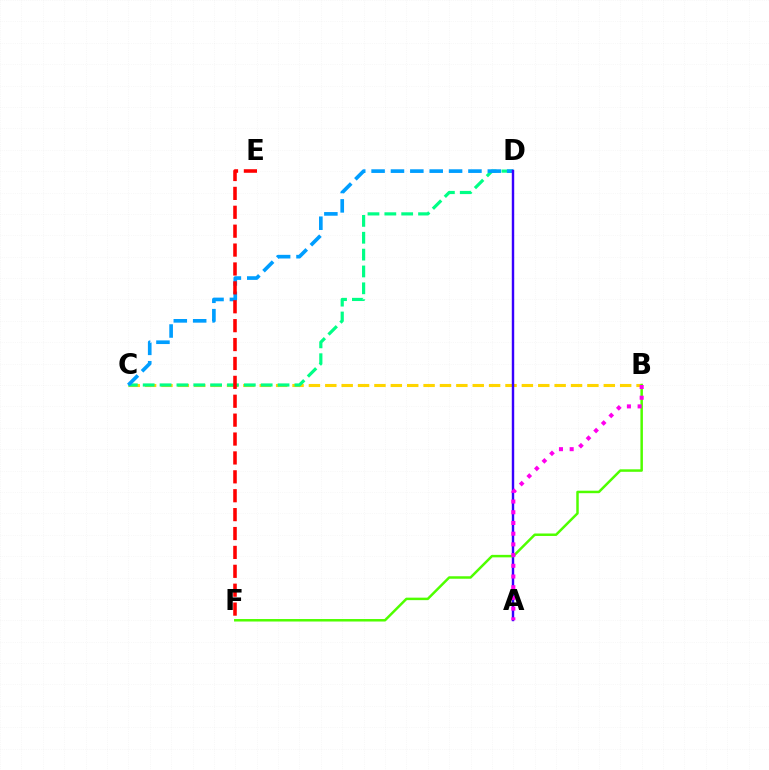{('B', 'C'): [{'color': '#ffd500', 'line_style': 'dashed', 'thickness': 2.23}], ('C', 'D'): [{'color': '#00ff86', 'line_style': 'dashed', 'thickness': 2.29}, {'color': '#009eff', 'line_style': 'dashed', 'thickness': 2.63}], ('A', 'D'): [{'color': '#3700ff', 'line_style': 'solid', 'thickness': 1.74}], ('E', 'F'): [{'color': '#ff0000', 'line_style': 'dashed', 'thickness': 2.57}], ('B', 'F'): [{'color': '#4fff00', 'line_style': 'solid', 'thickness': 1.79}], ('A', 'B'): [{'color': '#ff00ed', 'line_style': 'dotted', 'thickness': 2.91}]}